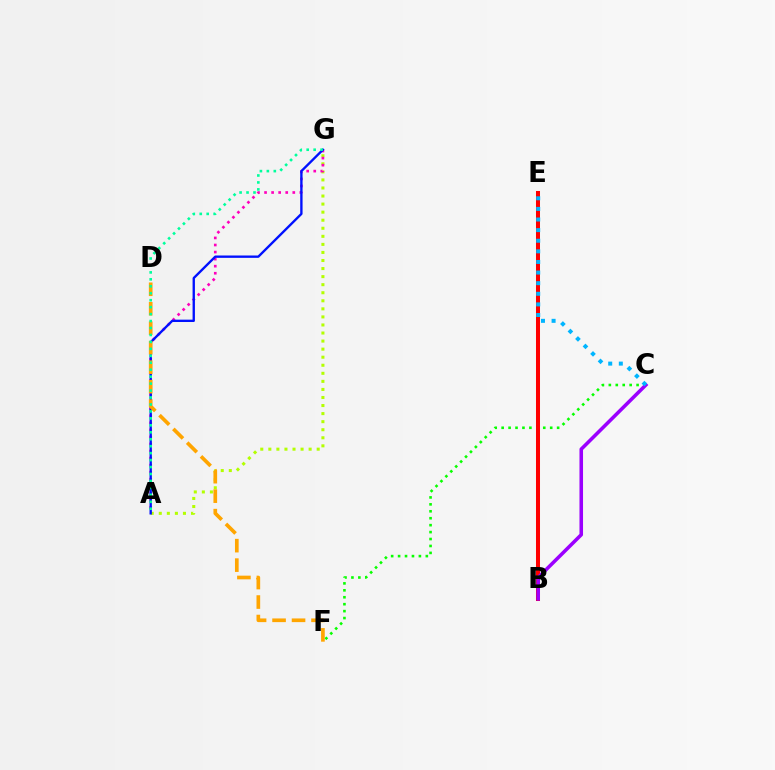{('A', 'G'): [{'color': '#b3ff00', 'line_style': 'dotted', 'thickness': 2.19}, {'color': '#ff00bd', 'line_style': 'dotted', 'thickness': 1.92}, {'color': '#0010ff', 'line_style': 'solid', 'thickness': 1.69}, {'color': '#00ff9d', 'line_style': 'dotted', 'thickness': 1.89}], ('C', 'F'): [{'color': '#08ff00', 'line_style': 'dotted', 'thickness': 1.88}], ('D', 'F'): [{'color': '#ffa500', 'line_style': 'dashed', 'thickness': 2.65}], ('B', 'E'): [{'color': '#ff0000', 'line_style': 'solid', 'thickness': 2.89}], ('B', 'C'): [{'color': '#9b00ff', 'line_style': 'solid', 'thickness': 2.57}], ('C', 'E'): [{'color': '#00b5ff', 'line_style': 'dotted', 'thickness': 2.88}]}